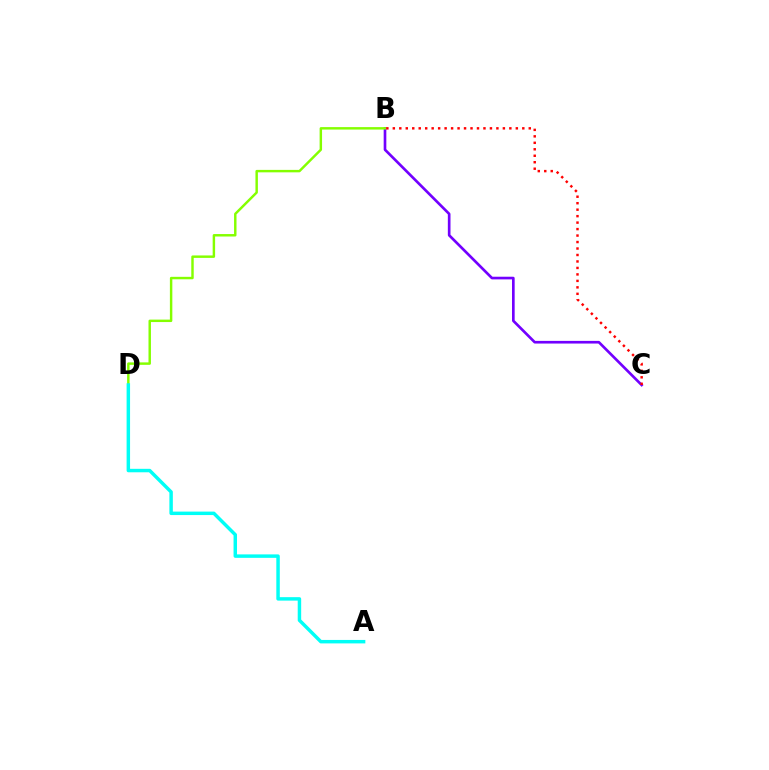{('B', 'C'): [{'color': '#7200ff', 'line_style': 'solid', 'thickness': 1.91}, {'color': '#ff0000', 'line_style': 'dotted', 'thickness': 1.76}], ('B', 'D'): [{'color': '#84ff00', 'line_style': 'solid', 'thickness': 1.76}], ('A', 'D'): [{'color': '#00fff6', 'line_style': 'solid', 'thickness': 2.49}]}